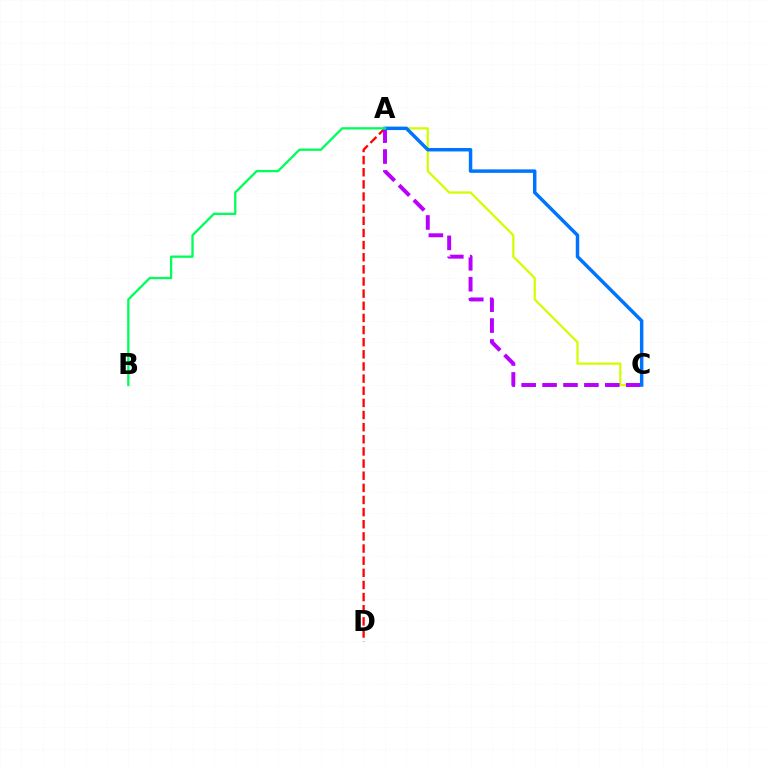{('A', 'D'): [{'color': '#ff0000', 'line_style': 'dashed', 'thickness': 1.65}], ('A', 'C'): [{'color': '#d1ff00', 'line_style': 'solid', 'thickness': 1.61}, {'color': '#b900ff', 'line_style': 'dashed', 'thickness': 2.84}, {'color': '#0074ff', 'line_style': 'solid', 'thickness': 2.5}], ('A', 'B'): [{'color': '#00ff5c', 'line_style': 'solid', 'thickness': 1.66}]}